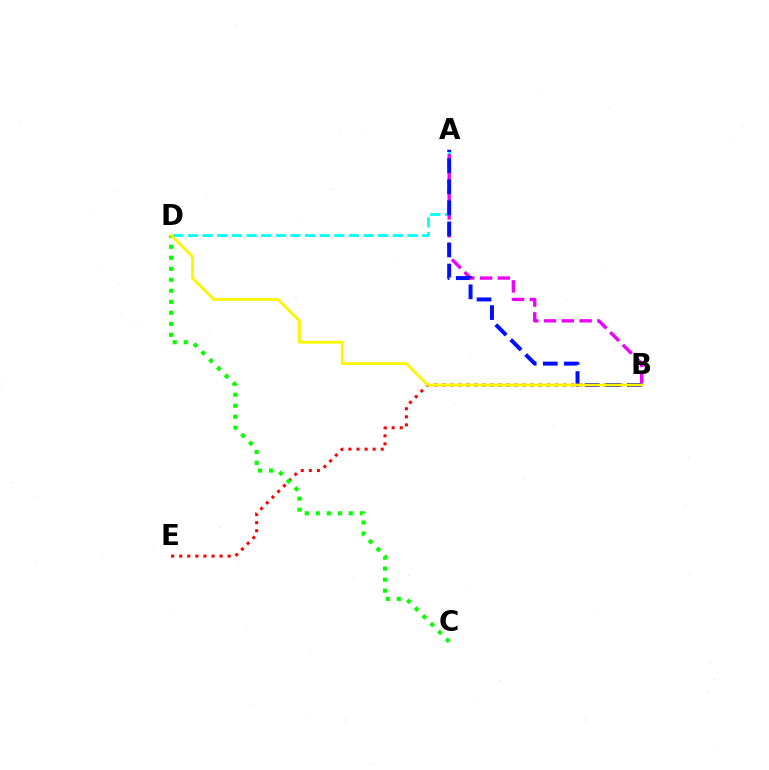{('A', 'D'): [{'color': '#00fff6', 'line_style': 'dashed', 'thickness': 1.99}], ('B', 'E'): [{'color': '#ff0000', 'line_style': 'dotted', 'thickness': 2.19}], ('A', 'B'): [{'color': '#ee00ff', 'line_style': 'dashed', 'thickness': 2.42}, {'color': '#0010ff', 'line_style': 'dashed', 'thickness': 2.86}], ('C', 'D'): [{'color': '#08ff00', 'line_style': 'dotted', 'thickness': 2.99}], ('B', 'D'): [{'color': '#fcf500', 'line_style': 'solid', 'thickness': 2.01}]}